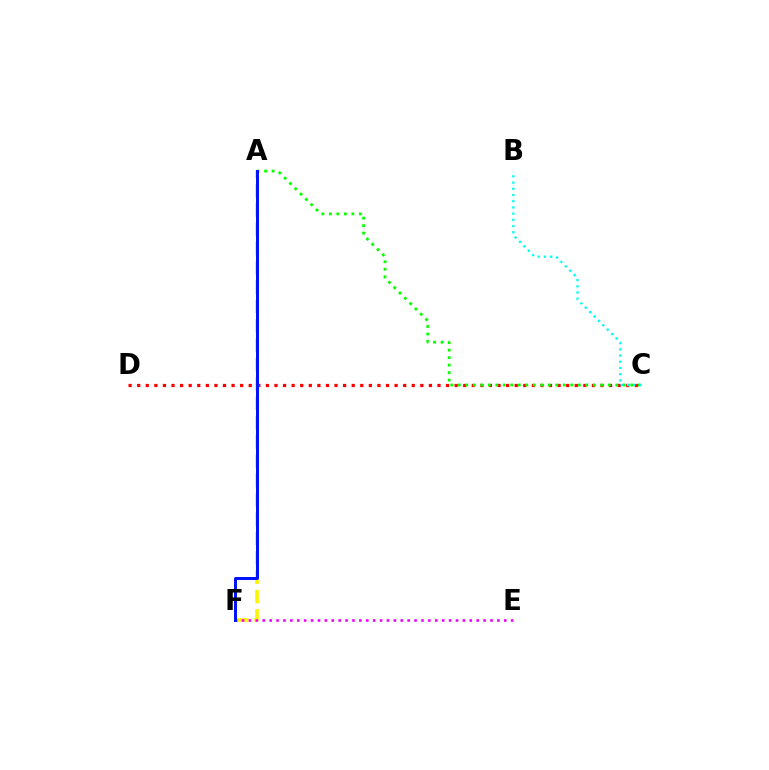{('C', 'D'): [{'color': '#ff0000', 'line_style': 'dotted', 'thickness': 2.33}], ('A', 'C'): [{'color': '#08ff00', 'line_style': 'dotted', 'thickness': 2.04}], ('A', 'F'): [{'color': '#fcf500', 'line_style': 'dashed', 'thickness': 2.63}, {'color': '#0010ff', 'line_style': 'solid', 'thickness': 2.12}], ('E', 'F'): [{'color': '#ee00ff', 'line_style': 'dotted', 'thickness': 1.87}], ('B', 'C'): [{'color': '#00fff6', 'line_style': 'dotted', 'thickness': 1.69}]}